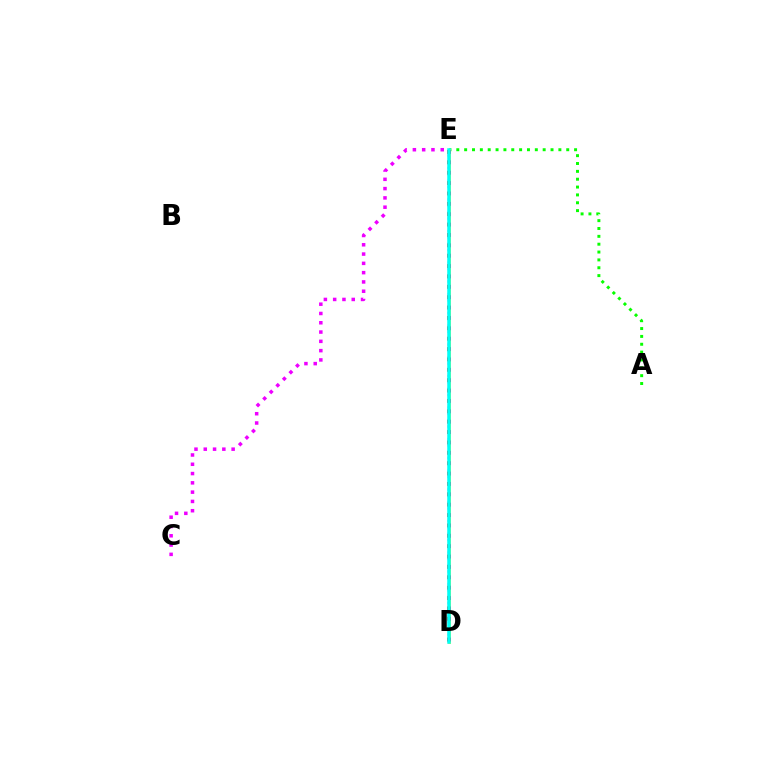{('A', 'E'): [{'color': '#08ff00', 'line_style': 'dotted', 'thickness': 2.13}], ('D', 'E'): [{'color': '#0010ff', 'line_style': 'dotted', 'thickness': 1.71}, {'color': '#fcf500', 'line_style': 'solid', 'thickness': 2.08}, {'color': '#ff0000', 'line_style': 'dotted', 'thickness': 2.82}, {'color': '#00fff6', 'line_style': 'solid', 'thickness': 2.54}], ('C', 'E'): [{'color': '#ee00ff', 'line_style': 'dotted', 'thickness': 2.52}]}